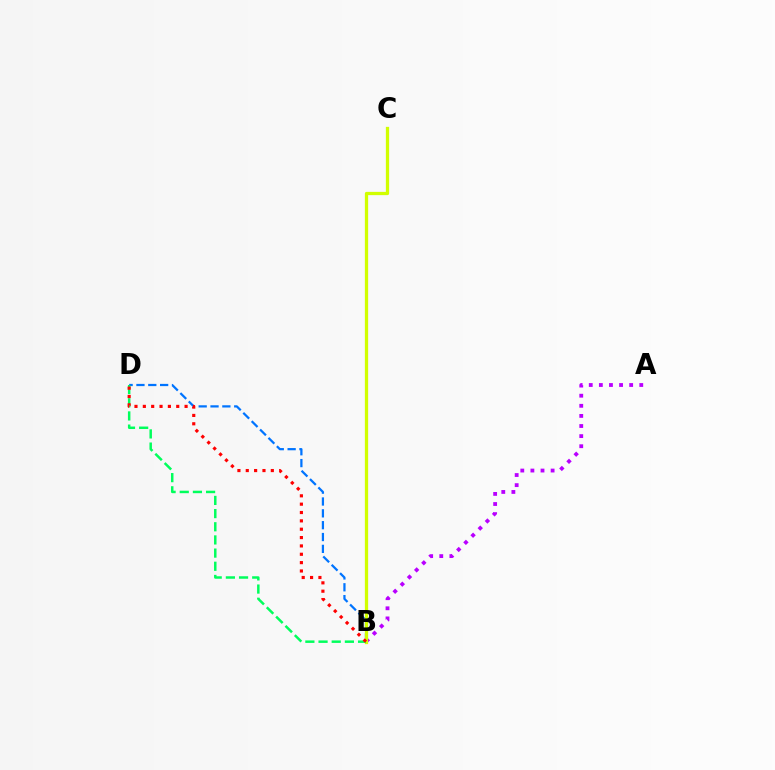{('A', 'B'): [{'color': '#b900ff', 'line_style': 'dotted', 'thickness': 2.74}], ('B', 'D'): [{'color': '#0074ff', 'line_style': 'dashed', 'thickness': 1.61}, {'color': '#00ff5c', 'line_style': 'dashed', 'thickness': 1.79}, {'color': '#ff0000', 'line_style': 'dotted', 'thickness': 2.27}], ('B', 'C'): [{'color': '#d1ff00', 'line_style': 'solid', 'thickness': 2.35}]}